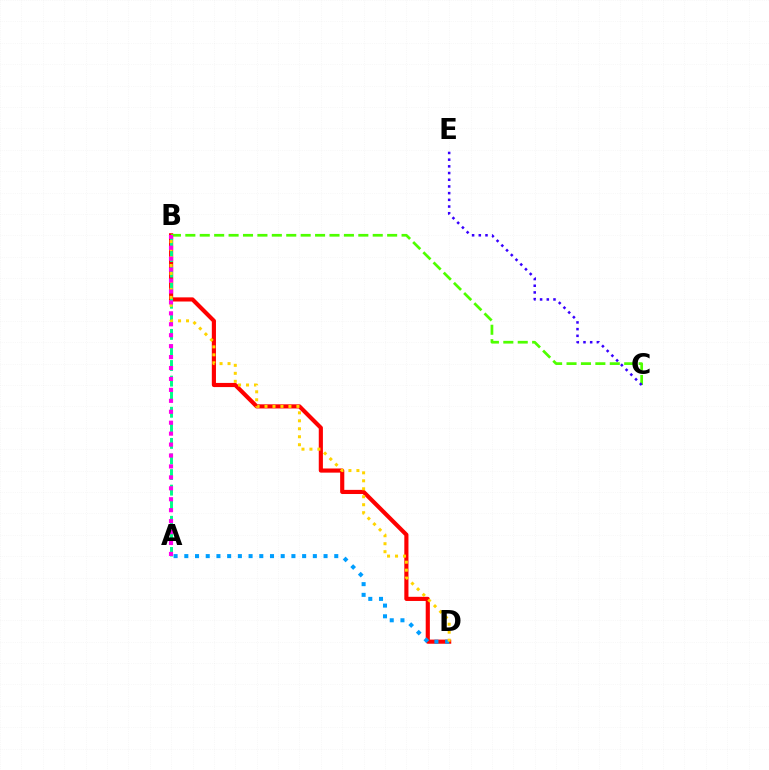{('B', 'D'): [{'color': '#ff0000', 'line_style': 'solid', 'thickness': 2.98}, {'color': '#ffd500', 'line_style': 'dotted', 'thickness': 2.17}], ('B', 'C'): [{'color': '#4fff00', 'line_style': 'dashed', 'thickness': 1.96}], ('C', 'E'): [{'color': '#3700ff', 'line_style': 'dotted', 'thickness': 1.82}], ('A', 'D'): [{'color': '#009eff', 'line_style': 'dotted', 'thickness': 2.91}], ('A', 'B'): [{'color': '#00ff86', 'line_style': 'dashed', 'thickness': 2.12}, {'color': '#ff00ed', 'line_style': 'dotted', 'thickness': 2.97}]}